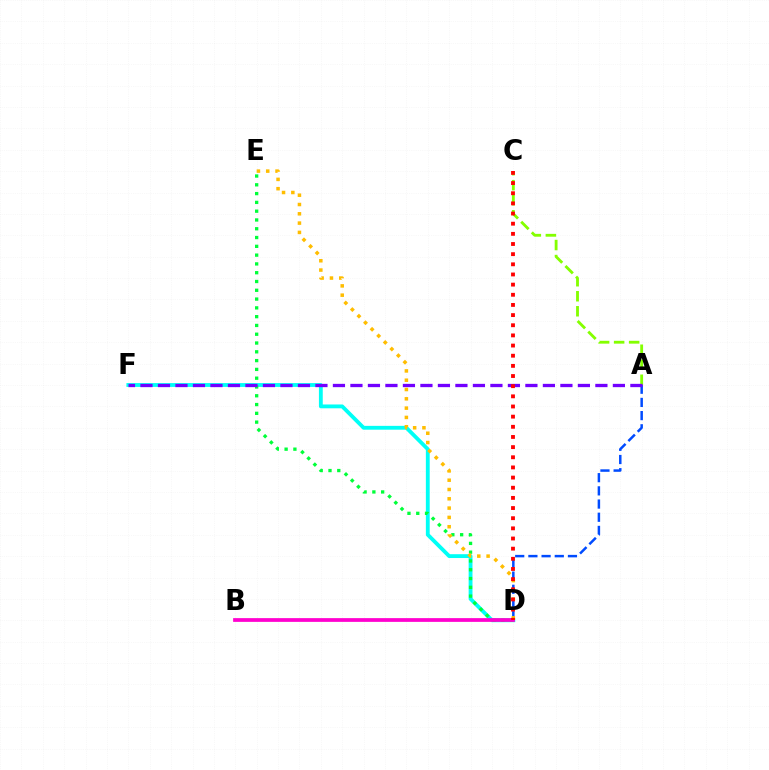{('D', 'F'): [{'color': '#00fff6', 'line_style': 'solid', 'thickness': 2.76}], ('D', 'E'): [{'color': '#00ff39', 'line_style': 'dotted', 'thickness': 2.39}, {'color': '#ffbd00', 'line_style': 'dotted', 'thickness': 2.53}], ('A', 'D'): [{'color': '#004bff', 'line_style': 'dashed', 'thickness': 1.79}], ('B', 'D'): [{'color': '#ff00cf', 'line_style': 'solid', 'thickness': 2.69}], ('A', 'C'): [{'color': '#84ff00', 'line_style': 'dashed', 'thickness': 2.04}], ('A', 'F'): [{'color': '#7200ff', 'line_style': 'dashed', 'thickness': 2.38}], ('C', 'D'): [{'color': '#ff0000', 'line_style': 'dotted', 'thickness': 2.76}]}